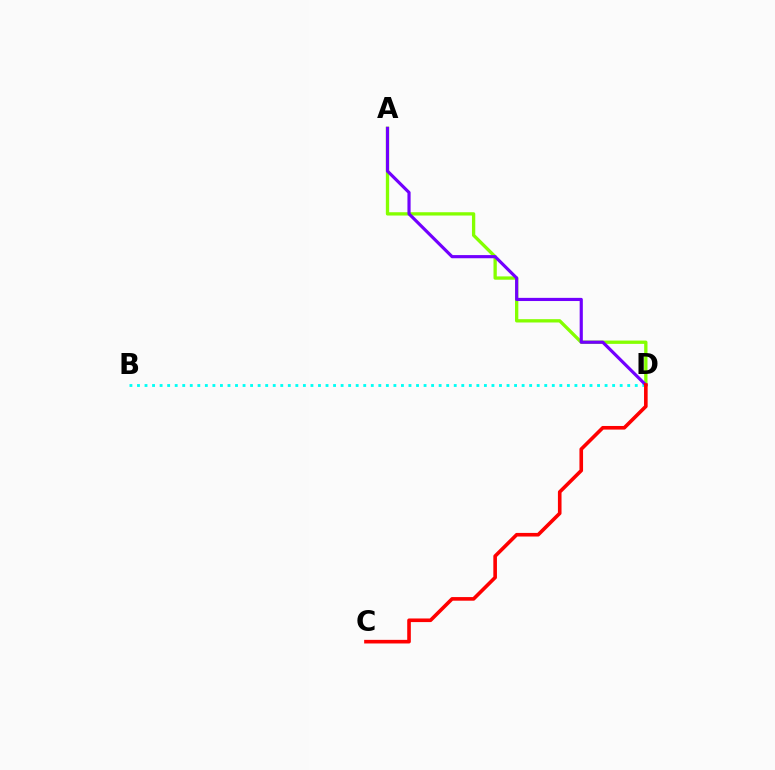{('B', 'D'): [{'color': '#00fff6', 'line_style': 'dotted', 'thickness': 2.05}], ('A', 'D'): [{'color': '#84ff00', 'line_style': 'solid', 'thickness': 2.38}, {'color': '#7200ff', 'line_style': 'solid', 'thickness': 2.28}], ('C', 'D'): [{'color': '#ff0000', 'line_style': 'solid', 'thickness': 2.6}]}